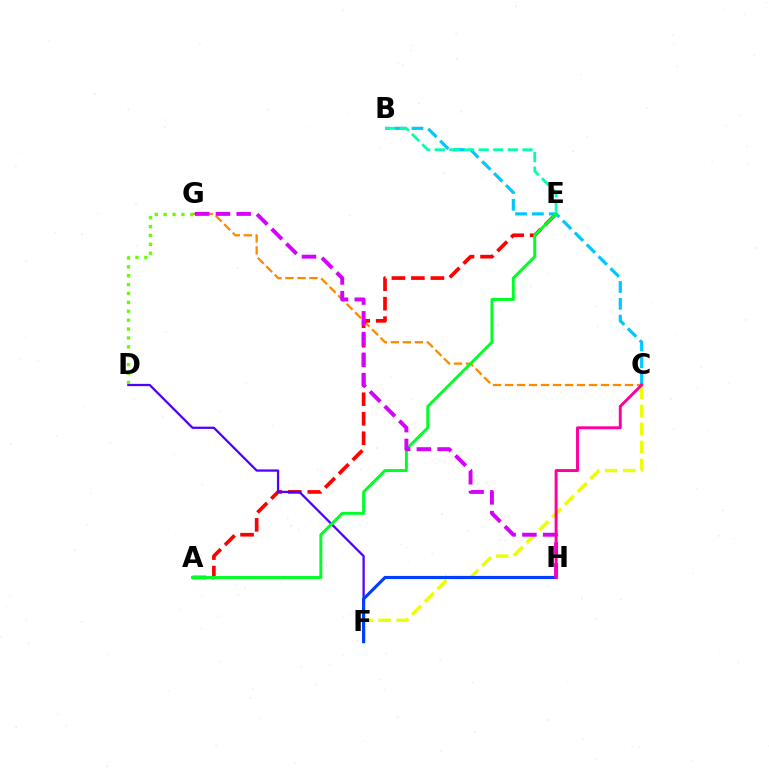{('C', 'F'): [{'color': '#eeff00', 'line_style': 'dashed', 'thickness': 2.45}], ('C', 'G'): [{'color': '#ff8800', 'line_style': 'dashed', 'thickness': 1.63}], ('A', 'E'): [{'color': '#ff0000', 'line_style': 'dashed', 'thickness': 2.65}, {'color': '#00ff27', 'line_style': 'solid', 'thickness': 2.12}], ('B', 'C'): [{'color': '#00c7ff', 'line_style': 'dashed', 'thickness': 2.29}], ('D', 'F'): [{'color': '#4f00ff', 'line_style': 'solid', 'thickness': 1.63}], ('F', 'H'): [{'color': '#003fff', 'line_style': 'solid', 'thickness': 2.27}], ('B', 'E'): [{'color': '#00ffaf', 'line_style': 'dashed', 'thickness': 1.99}], ('G', 'H'): [{'color': '#d600ff', 'line_style': 'dashed', 'thickness': 2.82}], ('D', 'G'): [{'color': '#66ff00', 'line_style': 'dotted', 'thickness': 2.42}], ('C', 'H'): [{'color': '#ff00a0', 'line_style': 'solid', 'thickness': 2.12}]}